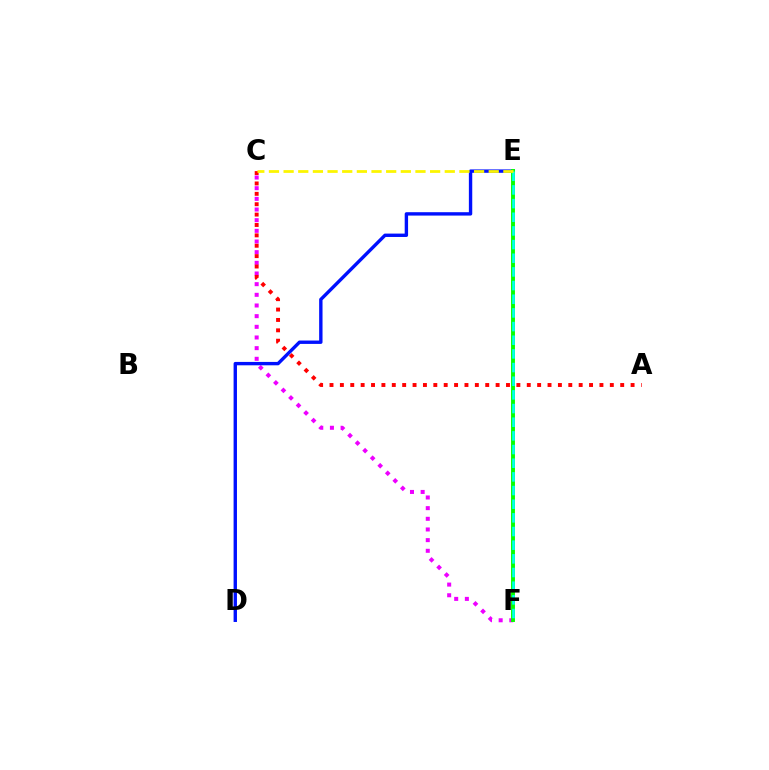{('C', 'F'): [{'color': '#ee00ff', 'line_style': 'dotted', 'thickness': 2.9}], ('D', 'E'): [{'color': '#0010ff', 'line_style': 'solid', 'thickness': 2.43}], ('E', 'F'): [{'color': '#08ff00', 'line_style': 'solid', 'thickness': 2.82}, {'color': '#00fff6', 'line_style': 'dashed', 'thickness': 1.86}], ('A', 'C'): [{'color': '#ff0000', 'line_style': 'dotted', 'thickness': 2.82}], ('C', 'E'): [{'color': '#fcf500', 'line_style': 'dashed', 'thickness': 1.99}]}